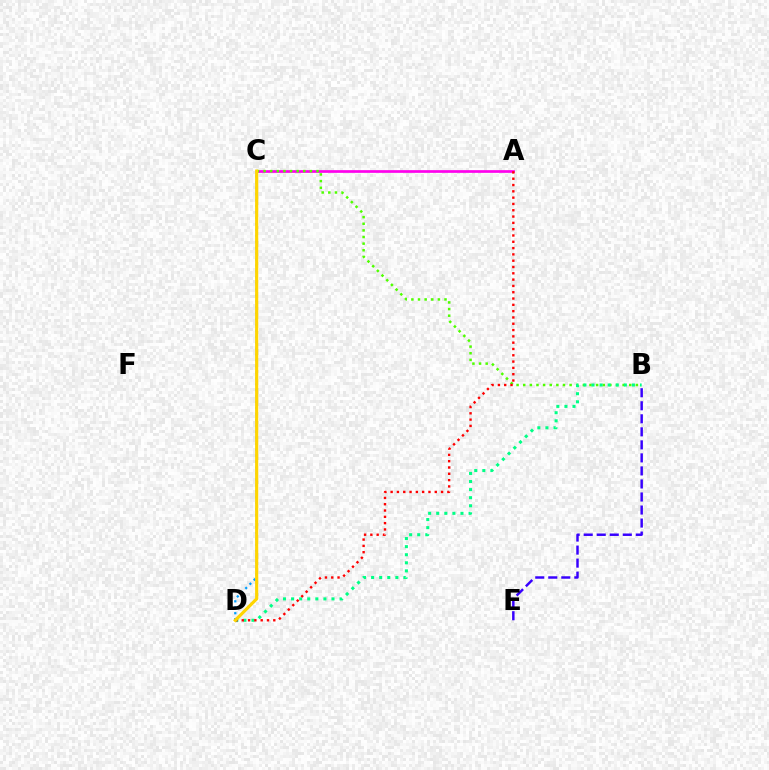{('B', 'E'): [{'color': '#3700ff', 'line_style': 'dashed', 'thickness': 1.77}], ('A', 'C'): [{'color': '#ff00ed', 'line_style': 'solid', 'thickness': 1.94}], ('C', 'D'): [{'color': '#009eff', 'line_style': 'dotted', 'thickness': 1.61}, {'color': '#ffd500', 'line_style': 'solid', 'thickness': 2.26}], ('B', 'C'): [{'color': '#4fff00', 'line_style': 'dotted', 'thickness': 1.8}], ('B', 'D'): [{'color': '#00ff86', 'line_style': 'dotted', 'thickness': 2.2}], ('A', 'D'): [{'color': '#ff0000', 'line_style': 'dotted', 'thickness': 1.71}]}